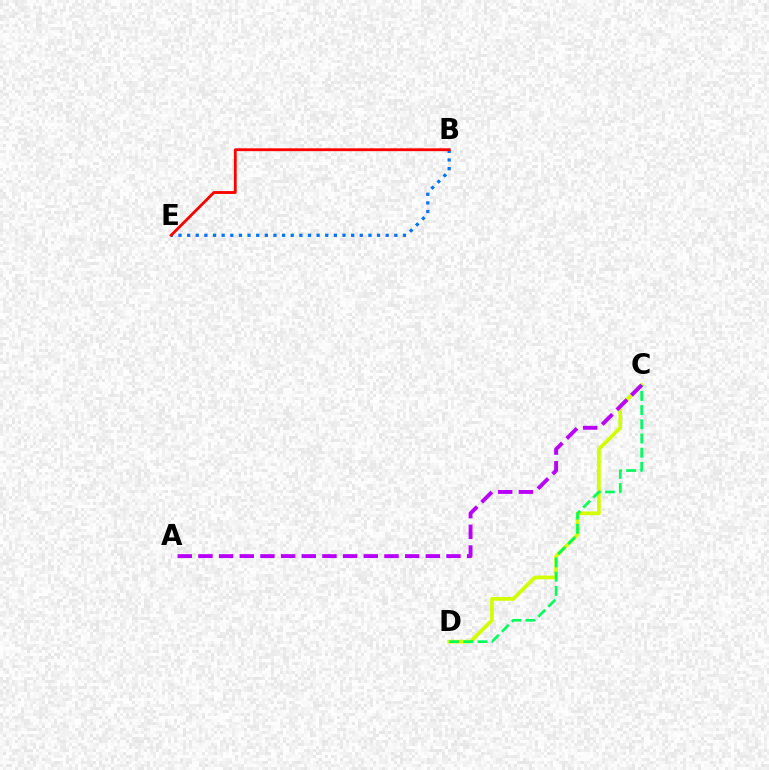{('C', 'D'): [{'color': '#d1ff00', 'line_style': 'solid', 'thickness': 2.68}, {'color': '#00ff5c', 'line_style': 'dashed', 'thickness': 1.93}], ('A', 'C'): [{'color': '#b900ff', 'line_style': 'dashed', 'thickness': 2.81}], ('B', 'E'): [{'color': '#0074ff', 'line_style': 'dotted', 'thickness': 2.35}, {'color': '#ff0000', 'line_style': 'solid', 'thickness': 2.04}]}